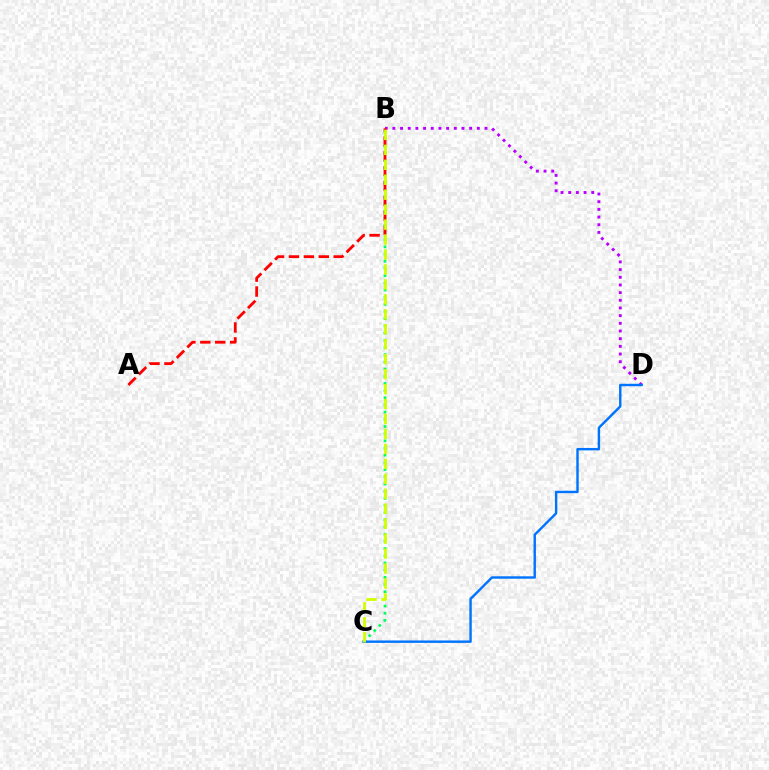{('B', 'D'): [{'color': '#b900ff', 'line_style': 'dotted', 'thickness': 2.09}], ('B', 'C'): [{'color': '#00ff5c', 'line_style': 'dotted', 'thickness': 1.95}, {'color': '#d1ff00', 'line_style': 'dashed', 'thickness': 2.03}], ('C', 'D'): [{'color': '#0074ff', 'line_style': 'solid', 'thickness': 1.75}], ('A', 'B'): [{'color': '#ff0000', 'line_style': 'dashed', 'thickness': 2.03}]}